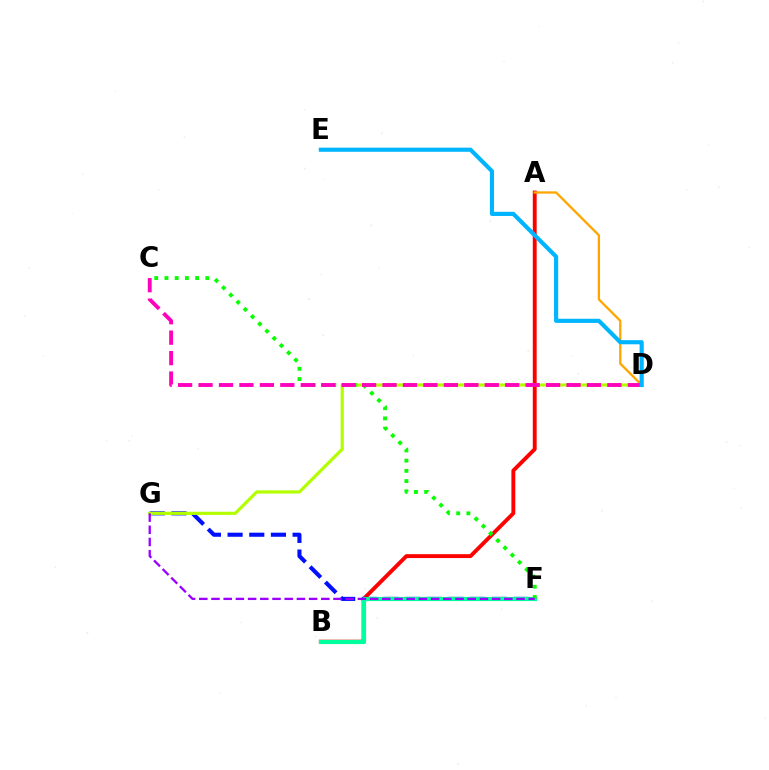{('A', 'B'): [{'color': '#ff0000', 'line_style': 'solid', 'thickness': 2.8}], ('F', 'G'): [{'color': '#0010ff', 'line_style': 'dashed', 'thickness': 2.94}, {'color': '#9b00ff', 'line_style': 'dashed', 'thickness': 1.66}], ('D', 'G'): [{'color': '#b3ff00', 'line_style': 'solid', 'thickness': 2.29}], ('A', 'D'): [{'color': '#ffa500', 'line_style': 'solid', 'thickness': 1.66}], ('B', 'F'): [{'color': '#00ff9d', 'line_style': 'solid', 'thickness': 2.99}], ('C', 'F'): [{'color': '#08ff00', 'line_style': 'dotted', 'thickness': 2.78}], ('C', 'D'): [{'color': '#ff00bd', 'line_style': 'dashed', 'thickness': 2.78}], ('D', 'E'): [{'color': '#00b5ff', 'line_style': 'solid', 'thickness': 2.98}]}